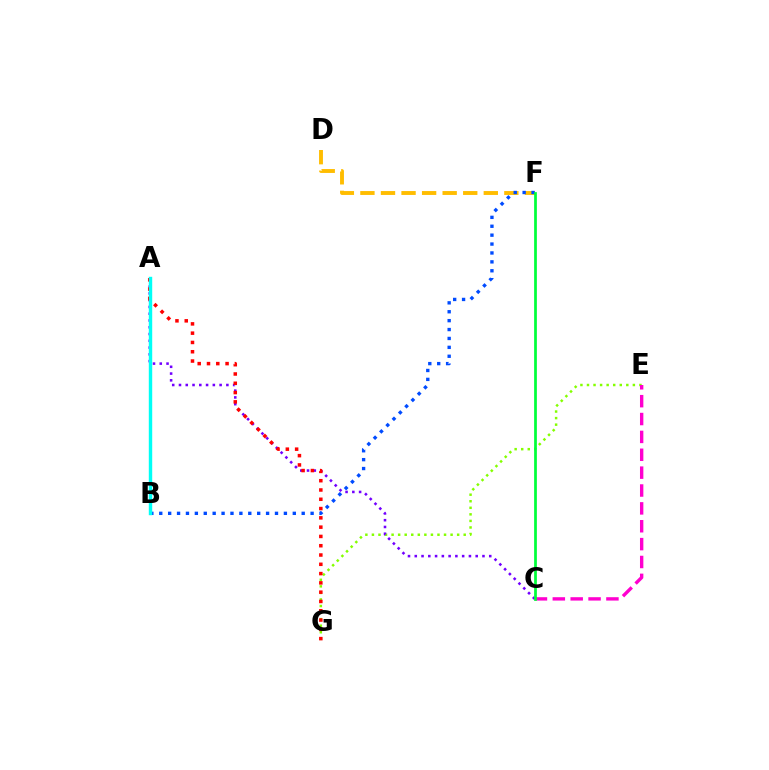{('E', 'G'): [{'color': '#84ff00', 'line_style': 'dotted', 'thickness': 1.78}], ('D', 'F'): [{'color': '#ffbd00', 'line_style': 'dashed', 'thickness': 2.79}], ('A', 'C'): [{'color': '#7200ff', 'line_style': 'dotted', 'thickness': 1.84}], ('B', 'F'): [{'color': '#004bff', 'line_style': 'dotted', 'thickness': 2.42}], ('A', 'G'): [{'color': '#ff0000', 'line_style': 'dotted', 'thickness': 2.52}], ('C', 'E'): [{'color': '#ff00cf', 'line_style': 'dashed', 'thickness': 2.43}], ('A', 'B'): [{'color': '#00fff6', 'line_style': 'solid', 'thickness': 2.46}], ('C', 'F'): [{'color': '#00ff39', 'line_style': 'solid', 'thickness': 1.97}]}